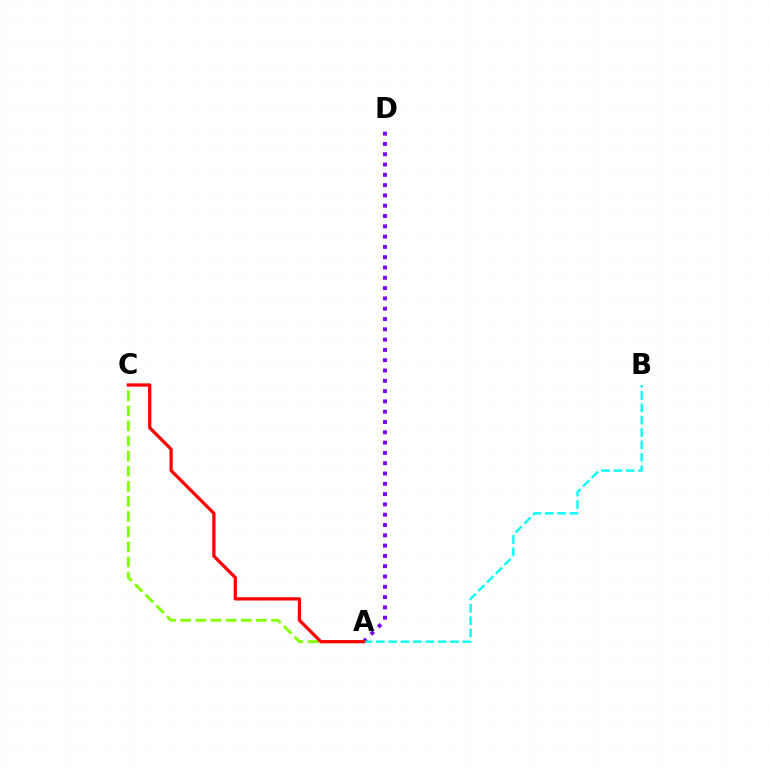{('A', 'C'): [{'color': '#84ff00', 'line_style': 'dashed', 'thickness': 2.05}, {'color': '#ff0000', 'line_style': 'solid', 'thickness': 2.34}], ('A', 'D'): [{'color': '#7200ff', 'line_style': 'dotted', 'thickness': 2.8}], ('A', 'B'): [{'color': '#00fff6', 'line_style': 'dashed', 'thickness': 1.68}]}